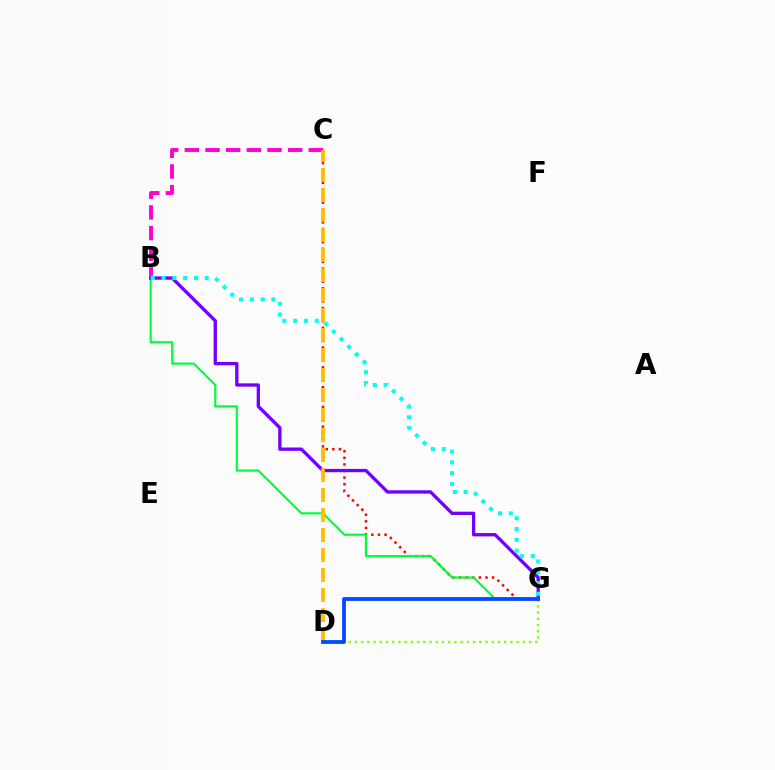{('D', 'G'): [{'color': '#84ff00', 'line_style': 'dotted', 'thickness': 1.69}, {'color': '#004bff', 'line_style': 'solid', 'thickness': 2.74}], ('C', 'G'): [{'color': '#ff0000', 'line_style': 'dotted', 'thickness': 1.79}], ('B', 'G'): [{'color': '#00ff39', 'line_style': 'solid', 'thickness': 1.57}, {'color': '#7200ff', 'line_style': 'solid', 'thickness': 2.39}, {'color': '#00fff6', 'line_style': 'dotted', 'thickness': 2.93}], ('B', 'C'): [{'color': '#ff00cf', 'line_style': 'dashed', 'thickness': 2.81}], ('C', 'D'): [{'color': '#ffbd00', 'line_style': 'dashed', 'thickness': 2.72}]}